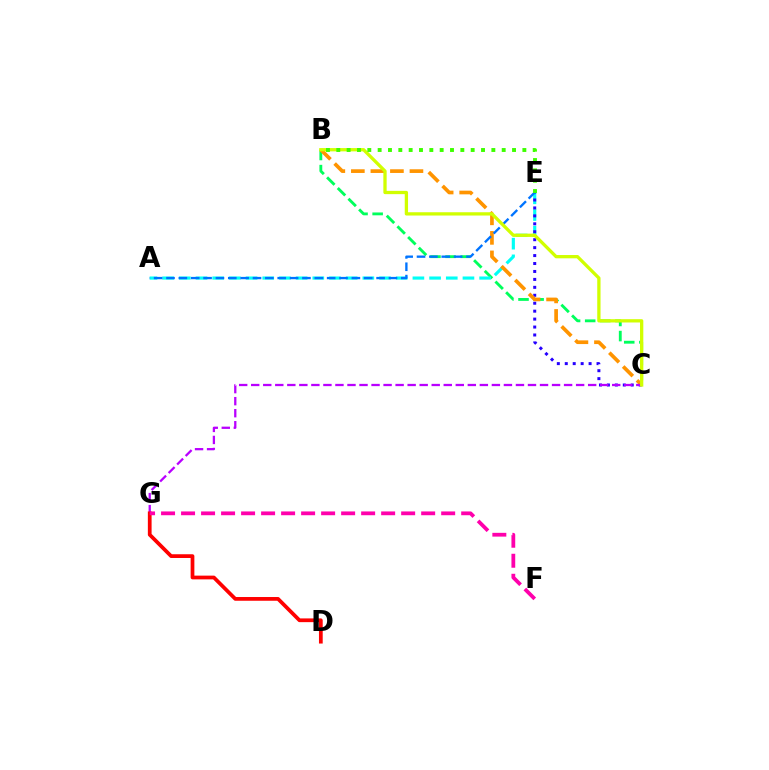{('B', 'C'): [{'color': '#00ff5c', 'line_style': 'dashed', 'thickness': 2.05}, {'color': '#ff9400', 'line_style': 'dashed', 'thickness': 2.65}, {'color': '#d1ff00', 'line_style': 'solid', 'thickness': 2.37}], ('A', 'E'): [{'color': '#00fff6', 'line_style': 'dashed', 'thickness': 2.27}, {'color': '#0074ff', 'line_style': 'dashed', 'thickness': 1.68}], ('C', 'E'): [{'color': '#2500ff', 'line_style': 'dotted', 'thickness': 2.16}], ('C', 'G'): [{'color': '#b900ff', 'line_style': 'dashed', 'thickness': 1.63}], ('D', 'G'): [{'color': '#ff0000', 'line_style': 'solid', 'thickness': 2.69}], ('B', 'E'): [{'color': '#3dff00', 'line_style': 'dotted', 'thickness': 2.81}], ('F', 'G'): [{'color': '#ff00ac', 'line_style': 'dashed', 'thickness': 2.72}]}